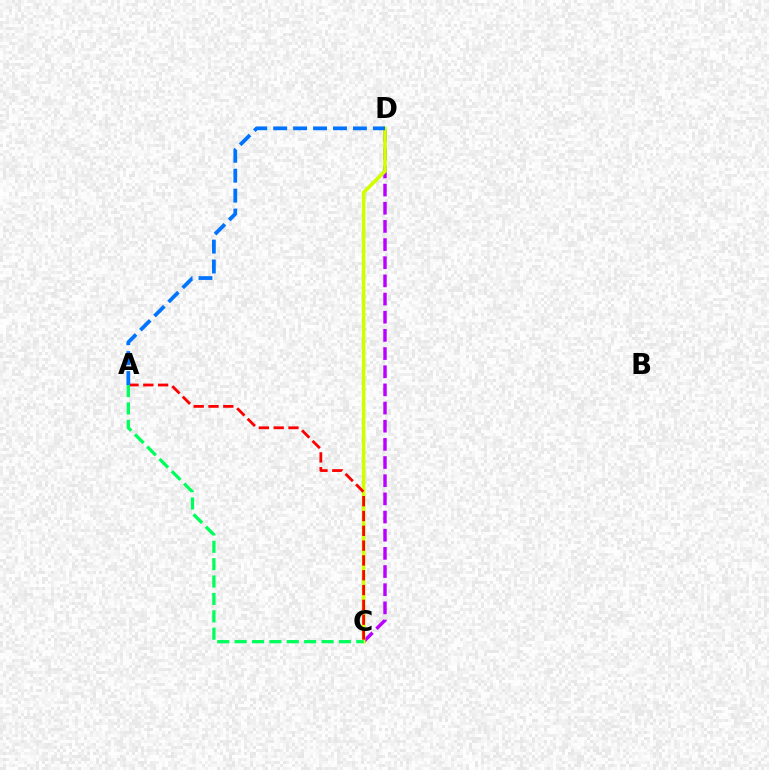{('C', 'D'): [{'color': '#b900ff', 'line_style': 'dashed', 'thickness': 2.47}, {'color': '#d1ff00', 'line_style': 'solid', 'thickness': 2.61}], ('A', 'C'): [{'color': '#ff0000', 'line_style': 'dashed', 'thickness': 2.01}, {'color': '#00ff5c', 'line_style': 'dashed', 'thickness': 2.36}], ('A', 'D'): [{'color': '#0074ff', 'line_style': 'dashed', 'thickness': 2.71}]}